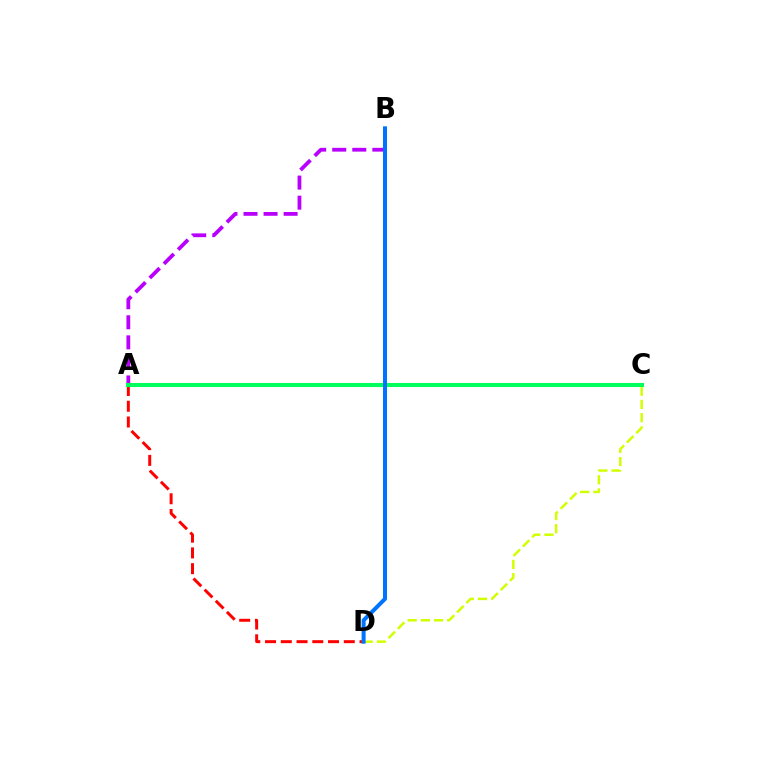{('A', 'D'): [{'color': '#ff0000', 'line_style': 'dashed', 'thickness': 2.14}], ('A', 'B'): [{'color': '#b900ff', 'line_style': 'dashed', 'thickness': 2.72}], ('C', 'D'): [{'color': '#d1ff00', 'line_style': 'dashed', 'thickness': 1.79}], ('A', 'C'): [{'color': '#00ff5c', 'line_style': 'solid', 'thickness': 2.92}], ('B', 'D'): [{'color': '#0074ff', 'line_style': 'solid', 'thickness': 2.88}]}